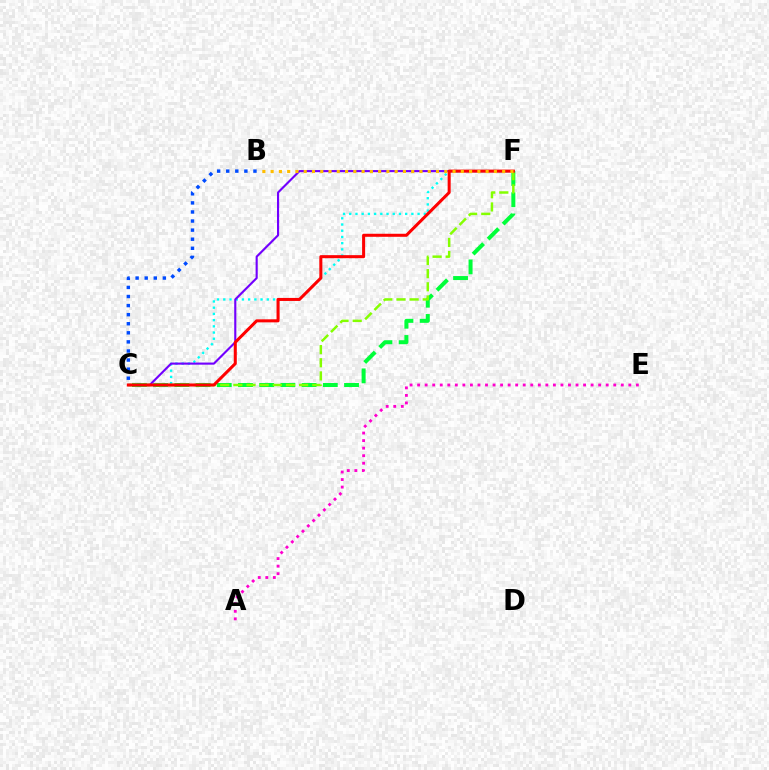{('C', 'F'): [{'color': '#00ff39', 'line_style': 'dashed', 'thickness': 2.88}, {'color': '#00fff6', 'line_style': 'dotted', 'thickness': 1.69}, {'color': '#7200ff', 'line_style': 'solid', 'thickness': 1.53}, {'color': '#84ff00', 'line_style': 'dashed', 'thickness': 1.79}, {'color': '#ff0000', 'line_style': 'solid', 'thickness': 2.19}], ('B', 'C'): [{'color': '#004bff', 'line_style': 'dotted', 'thickness': 2.47}], ('A', 'E'): [{'color': '#ff00cf', 'line_style': 'dotted', 'thickness': 2.05}], ('B', 'F'): [{'color': '#ffbd00', 'line_style': 'dotted', 'thickness': 2.25}]}